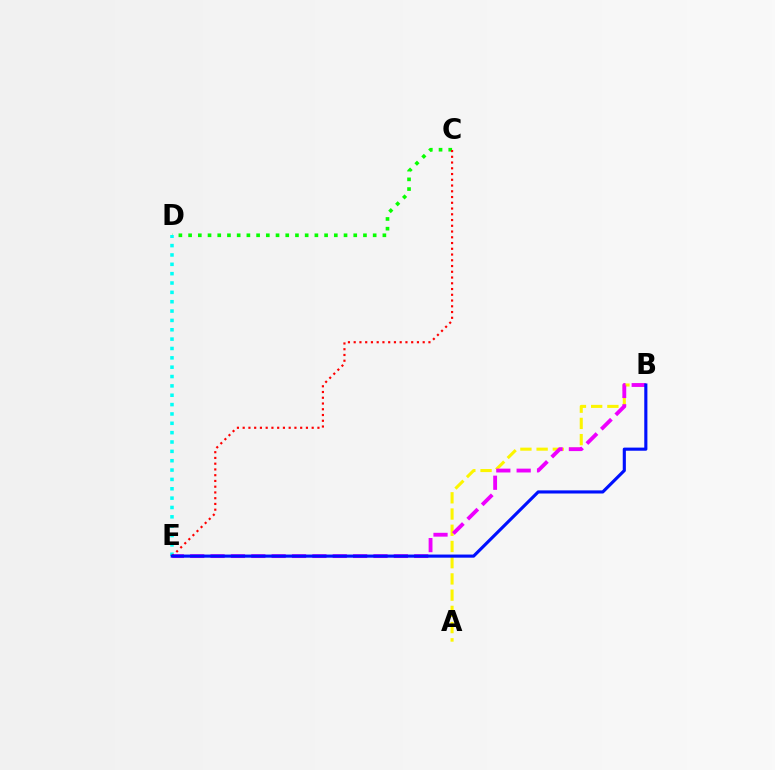{('C', 'D'): [{'color': '#08ff00', 'line_style': 'dotted', 'thickness': 2.64}], ('A', 'B'): [{'color': '#fcf500', 'line_style': 'dashed', 'thickness': 2.2}], ('D', 'E'): [{'color': '#00fff6', 'line_style': 'dotted', 'thickness': 2.54}], ('B', 'E'): [{'color': '#ee00ff', 'line_style': 'dashed', 'thickness': 2.77}, {'color': '#0010ff', 'line_style': 'solid', 'thickness': 2.25}], ('C', 'E'): [{'color': '#ff0000', 'line_style': 'dotted', 'thickness': 1.56}]}